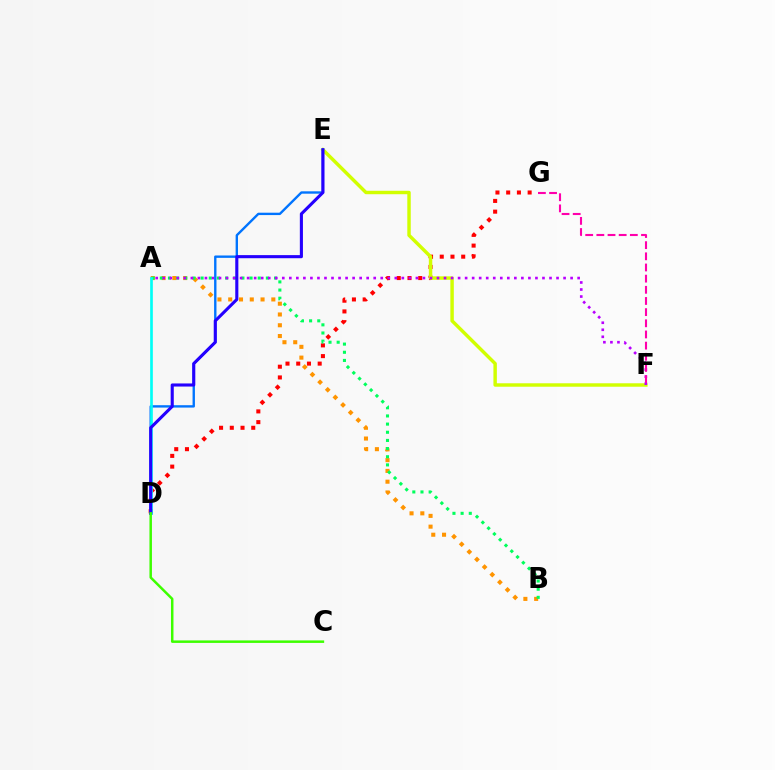{('D', 'G'): [{'color': '#ff0000', 'line_style': 'dotted', 'thickness': 2.92}], ('E', 'F'): [{'color': '#d1ff00', 'line_style': 'solid', 'thickness': 2.48}], ('A', 'B'): [{'color': '#ff9400', 'line_style': 'dotted', 'thickness': 2.93}, {'color': '#00ff5c', 'line_style': 'dotted', 'thickness': 2.22}], ('A', 'F'): [{'color': '#b900ff', 'line_style': 'dotted', 'thickness': 1.91}], ('D', 'E'): [{'color': '#0074ff', 'line_style': 'solid', 'thickness': 1.71}, {'color': '#2500ff', 'line_style': 'solid', 'thickness': 2.23}], ('F', 'G'): [{'color': '#ff00ac', 'line_style': 'dashed', 'thickness': 1.52}], ('A', 'D'): [{'color': '#00fff6', 'line_style': 'solid', 'thickness': 1.92}], ('C', 'D'): [{'color': '#3dff00', 'line_style': 'solid', 'thickness': 1.8}]}